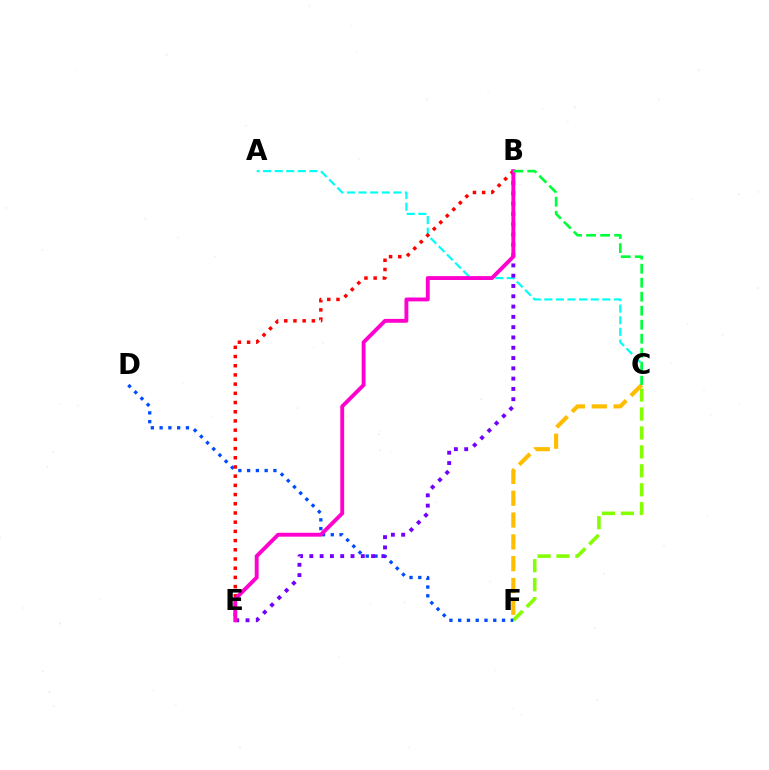{('A', 'C'): [{'color': '#00fff6', 'line_style': 'dashed', 'thickness': 1.58}], ('C', 'F'): [{'color': '#84ff00', 'line_style': 'dashed', 'thickness': 2.57}, {'color': '#ffbd00', 'line_style': 'dashed', 'thickness': 2.96}], ('D', 'F'): [{'color': '#004bff', 'line_style': 'dotted', 'thickness': 2.38}], ('B', 'E'): [{'color': '#7200ff', 'line_style': 'dotted', 'thickness': 2.8}, {'color': '#ff0000', 'line_style': 'dotted', 'thickness': 2.5}, {'color': '#ff00cf', 'line_style': 'solid', 'thickness': 2.79}], ('B', 'C'): [{'color': '#00ff39', 'line_style': 'dashed', 'thickness': 1.9}]}